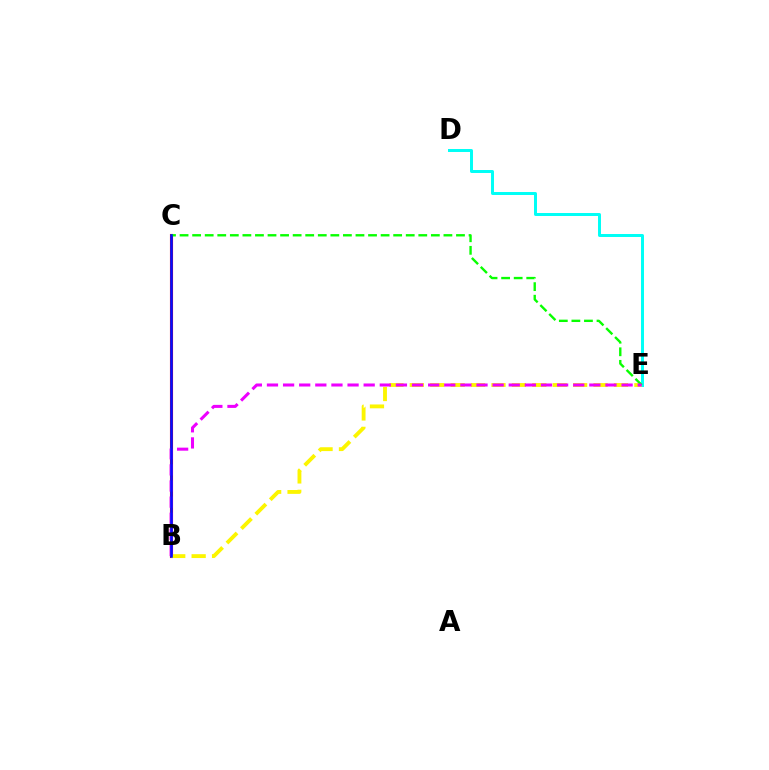{('D', 'E'): [{'color': '#00fff6', 'line_style': 'solid', 'thickness': 2.14}], ('B', 'C'): [{'color': '#ff0000', 'line_style': 'solid', 'thickness': 2.24}, {'color': '#0010ff', 'line_style': 'solid', 'thickness': 1.84}], ('B', 'E'): [{'color': '#fcf500', 'line_style': 'dashed', 'thickness': 2.77}, {'color': '#ee00ff', 'line_style': 'dashed', 'thickness': 2.19}], ('C', 'E'): [{'color': '#08ff00', 'line_style': 'dashed', 'thickness': 1.71}]}